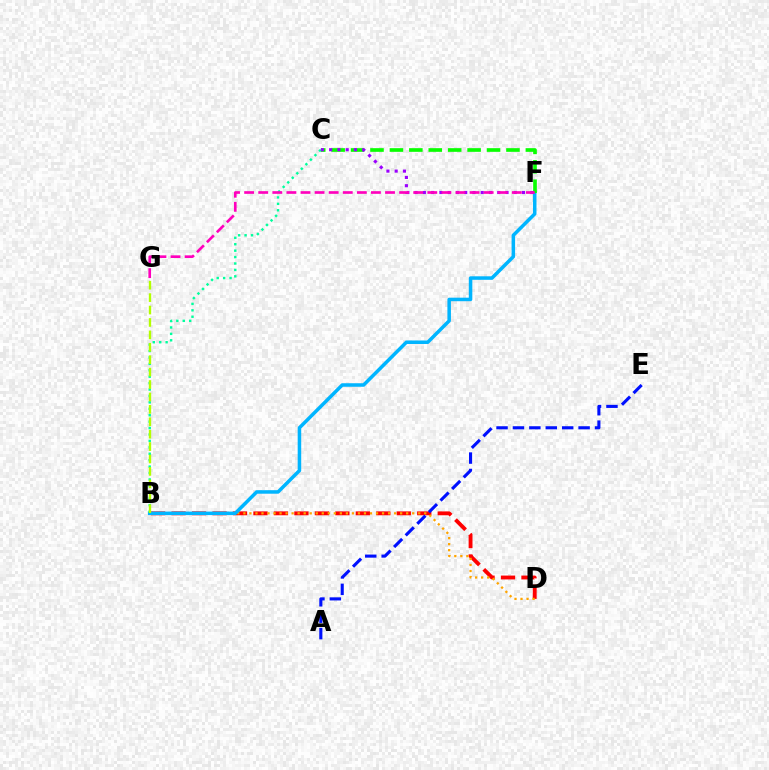{('B', 'D'): [{'color': '#ff0000', 'line_style': 'dashed', 'thickness': 2.78}, {'color': '#ffa500', 'line_style': 'dotted', 'thickness': 1.64}], ('B', 'F'): [{'color': '#00b5ff', 'line_style': 'solid', 'thickness': 2.54}], ('B', 'C'): [{'color': '#00ff9d', 'line_style': 'dotted', 'thickness': 1.74}], ('C', 'F'): [{'color': '#08ff00', 'line_style': 'dashed', 'thickness': 2.64}, {'color': '#9b00ff', 'line_style': 'dotted', 'thickness': 2.25}], ('B', 'G'): [{'color': '#b3ff00', 'line_style': 'dashed', 'thickness': 1.69}], ('A', 'E'): [{'color': '#0010ff', 'line_style': 'dashed', 'thickness': 2.23}], ('F', 'G'): [{'color': '#ff00bd', 'line_style': 'dashed', 'thickness': 1.91}]}